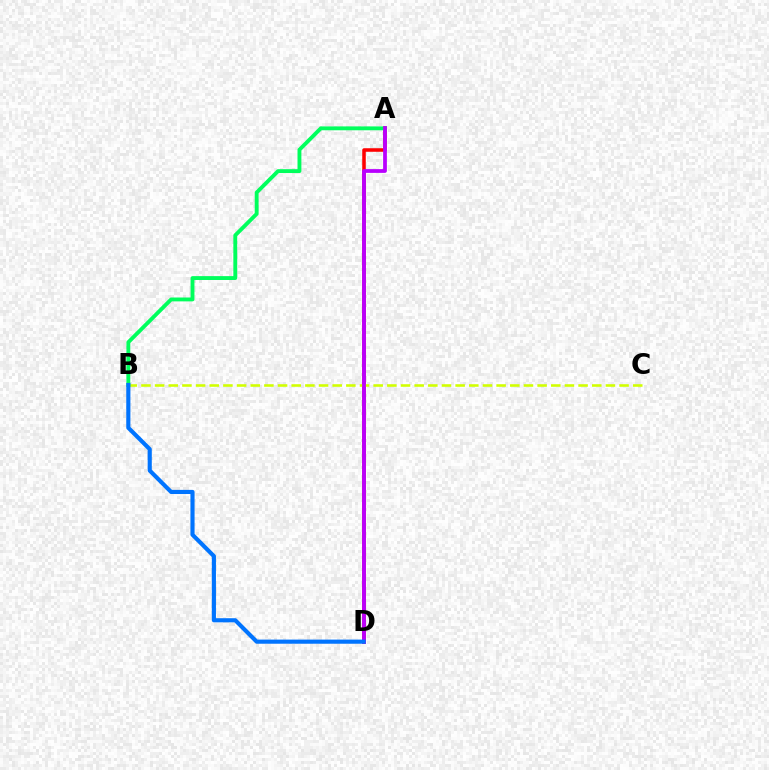{('A', 'D'): [{'color': '#ff0000', 'line_style': 'solid', 'thickness': 2.55}, {'color': '#b900ff', 'line_style': 'solid', 'thickness': 2.7}], ('B', 'C'): [{'color': '#d1ff00', 'line_style': 'dashed', 'thickness': 1.86}], ('A', 'B'): [{'color': '#00ff5c', 'line_style': 'solid', 'thickness': 2.79}], ('B', 'D'): [{'color': '#0074ff', 'line_style': 'solid', 'thickness': 2.98}]}